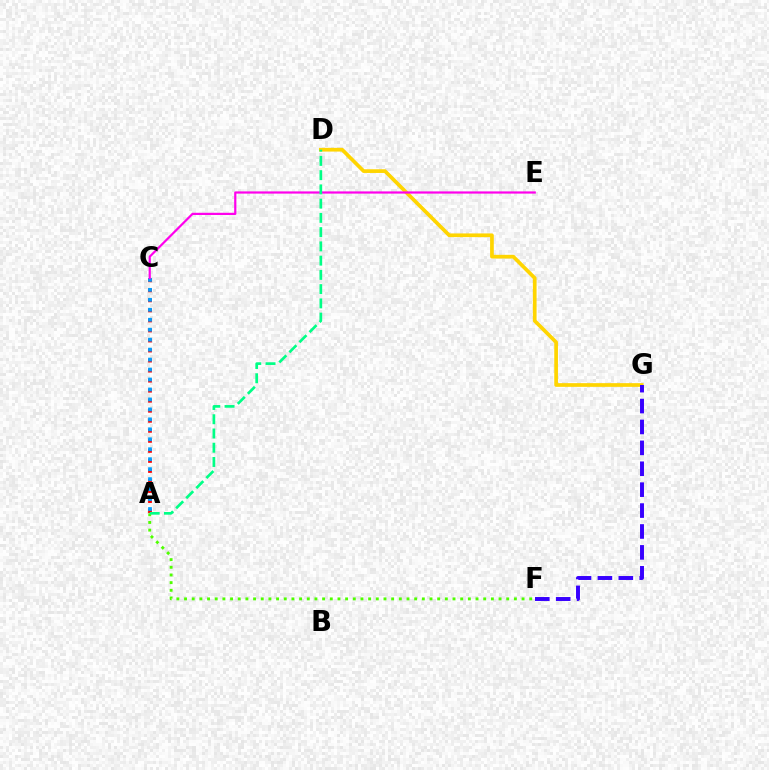{('D', 'G'): [{'color': '#ffd500', 'line_style': 'solid', 'thickness': 2.66}], ('A', 'C'): [{'color': '#ff0000', 'line_style': 'dotted', 'thickness': 2.73}, {'color': '#009eff', 'line_style': 'dotted', 'thickness': 2.71}], ('F', 'G'): [{'color': '#3700ff', 'line_style': 'dashed', 'thickness': 2.84}], ('C', 'E'): [{'color': '#ff00ed', 'line_style': 'solid', 'thickness': 1.59}], ('A', 'F'): [{'color': '#4fff00', 'line_style': 'dotted', 'thickness': 2.08}], ('A', 'D'): [{'color': '#00ff86', 'line_style': 'dashed', 'thickness': 1.94}]}